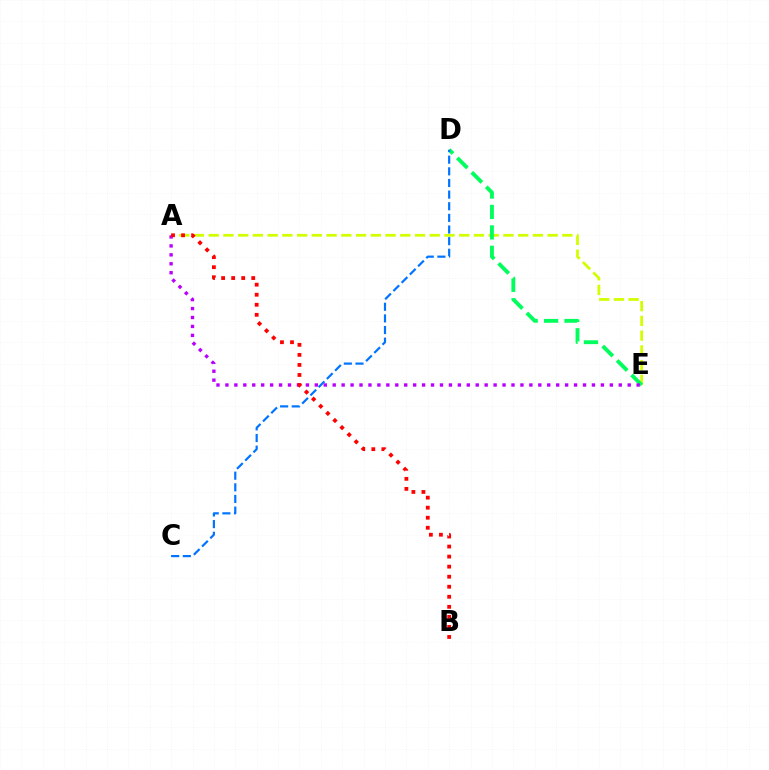{('A', 'E'): [{'color': '#d1ff00', 'line_style': 'dashed', 'thickness': 2.0}, {'color': '#b900ff', 'line_style': 'dotted', 'thickness': 2.43}], ('D', 'E'): [{'color': '#00ff5c', 'line_style': 'dashed', 'thickness': 2.77}], ('C', 'D'): [{'color': '#0074ff', 'line_style': 'dashed', 'thickness': 1.58}], ('A', 'B'): [{'color': '#ff0000', 'line_style': 'dotted', 'thickness': 2.73}]}